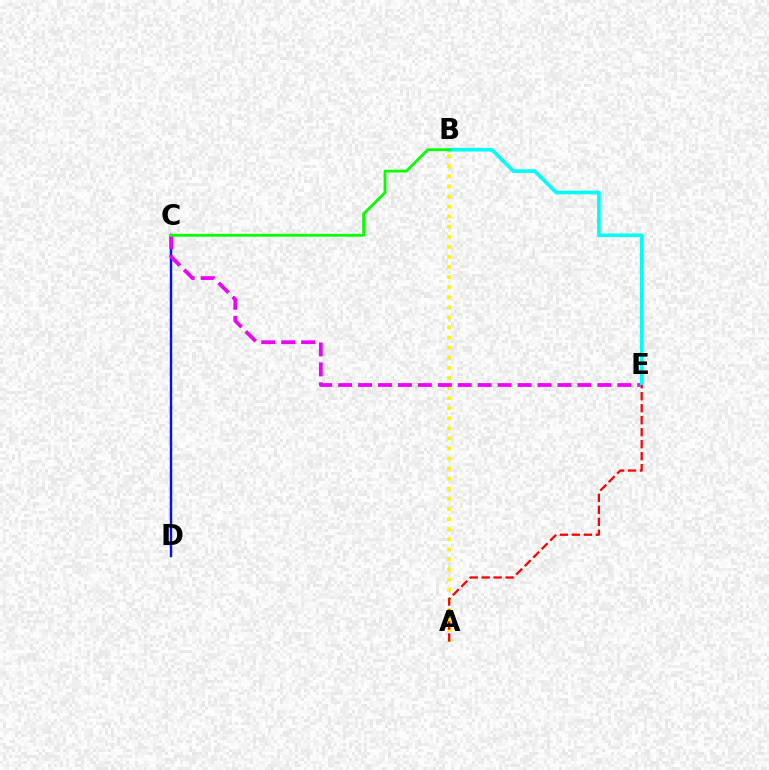{('A', 'B'): [{'color': '#fcf500', 'line_style': 'dotted', 'thickness': 2.74}], ('C', 'D'): [{'color': '#0010ff', 'line_style': 'solid', 'thickness': 1.74}], ('C', 'E'): [{'color': '#ee00ff', 'line_style': 'dashed', 'thickness': 2.71}], ('B', 'E'): [{'color': '#00fff6', 'line_style': 'solid', 'thickness': 2.63}], ('B', 'C'): [{'color': '#08ff00', 'line_style': 'solid', 'thickness': 2.03}], ('A', 'E'): [{'color': '#ff0000', 'line_style': 'dashed', 'thickness': 1.63}]}